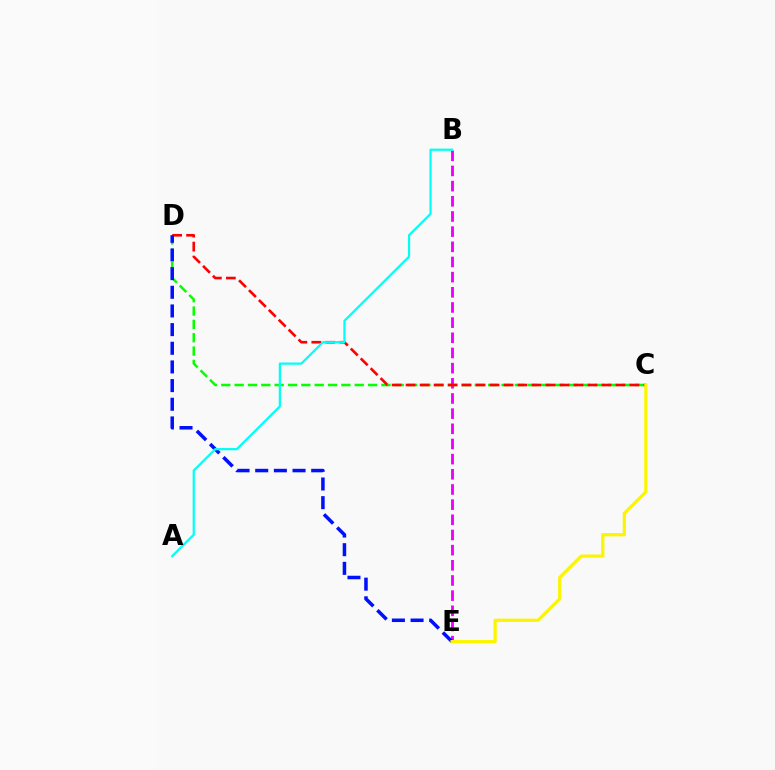{('C', 'D'): [{'color': '#08ff00', 'line_style': 'dashed', 'thickness': 1.81}, {'color': '#ff0000', 'line_style': 'dashed', 'thickness': 1.9}], ('B', 'E'): [{'color': '#ee00ff', 'line_style': 'dashed', 'thickness': 2.06}], ('D', 'E'): [{'color': '#0010ff', 'line_style': 'dashed', 'thickness': 2.54}], ('A', 'B'): [{'color': '#00fff6', 'line_style': 'solid', 'thickness': 1.61}], ('C', 'E'): [{'color': '#fcf500', 'line_style': 'solid', 'thickness': 2.35}]}